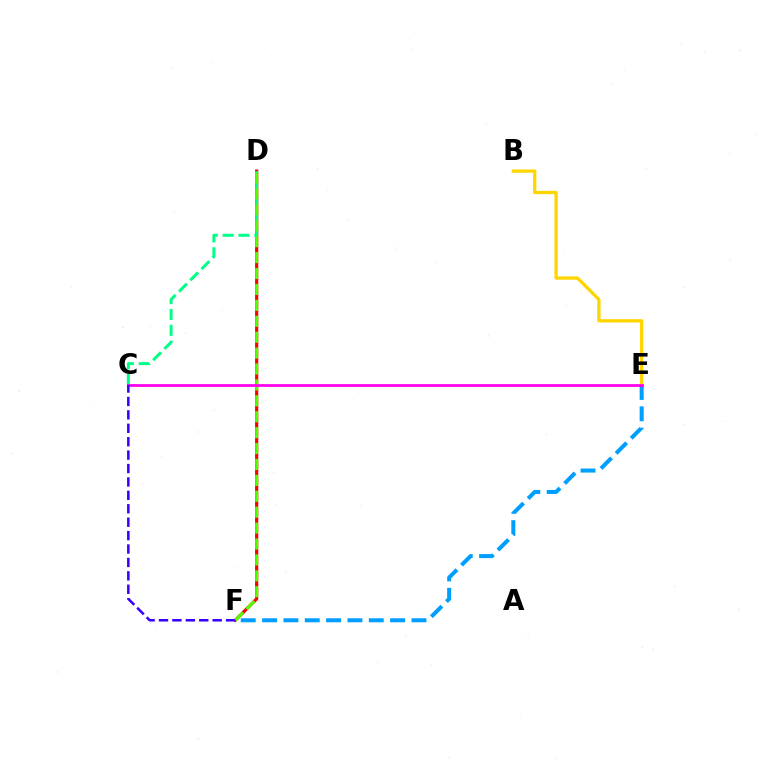{('D', 'F'): [{'color': '#ff0000', 'line_style': 'solid', 'thickness': 2.3}, {'color': '#4fff00', 'line_style': 'dashed', 'thickness': 2.16}], ('B', 'E'): [{'color': '#ffd500', 'line_style': 'solid', 'thickness': 2.37}], ('E', 'F'): [{'color': '#009eff', 'line_style': 'dashed', 'thickness': 2.9}], ('C', 'D'): [{'color': '#00ff86', 'line_style': 'dashed', 'thickness': 2.16}], ('C', 'E'): [{'color': '#ff00ed', 'line_style': 'solid', 'thickness': 1.97}], ('C', 'F'): [{'color': '#3700ff', 'line_style': 'dashed', 'thickness': 1.82}]}